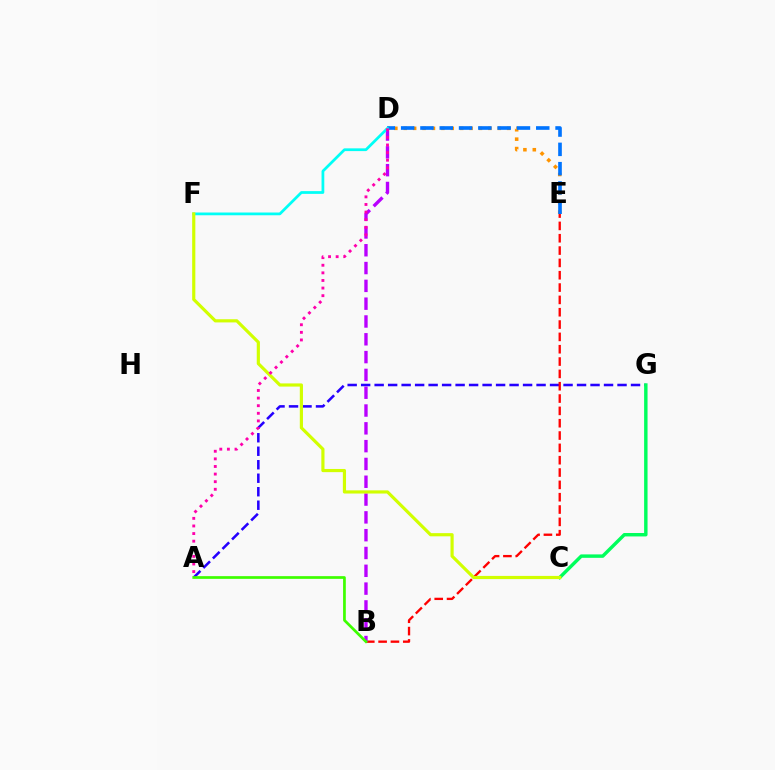{('A', 'G'): [{'color': '#2500ff', 'line_style': 'dashed', 'thickness': 1.83}], ('C', 'G'): [{'color': '#00ff5c', 'line_style': 'solid', 'thickness': 2.46}], ('D', 'E'): [{'color': '#ff9400', 'line_style': 'dotted', 'thickness': 2.55}, {'color': '#0074ff', 'line_style': 'dashed', 'thickness': 2.62}], ('B', 'E'): [{'color': '#ff0000', 'line_style': 'dashed', 'thickness': 1.68}], ('B', 'D'): [{'color': '#b900ff', 'line_style': 'dashed', 'thickness': 2.42}], ('A', 'B'): [{'color': '#3dff00', 'line_style': 'solid', 'thickness': 1.95}], ('D', 'F'): [{'color': '#00fff6', 'line_style': 'solid', 'thickness': 1.98}], ('C', 'F'): [{'color': '#d1ff00', 'line_style': 'solid', 'thickness': 2.28}], ('A', 'D'): [{'color': '#ff00ac', 'line_style': 'dotted', 'thickness': 2.07}]}